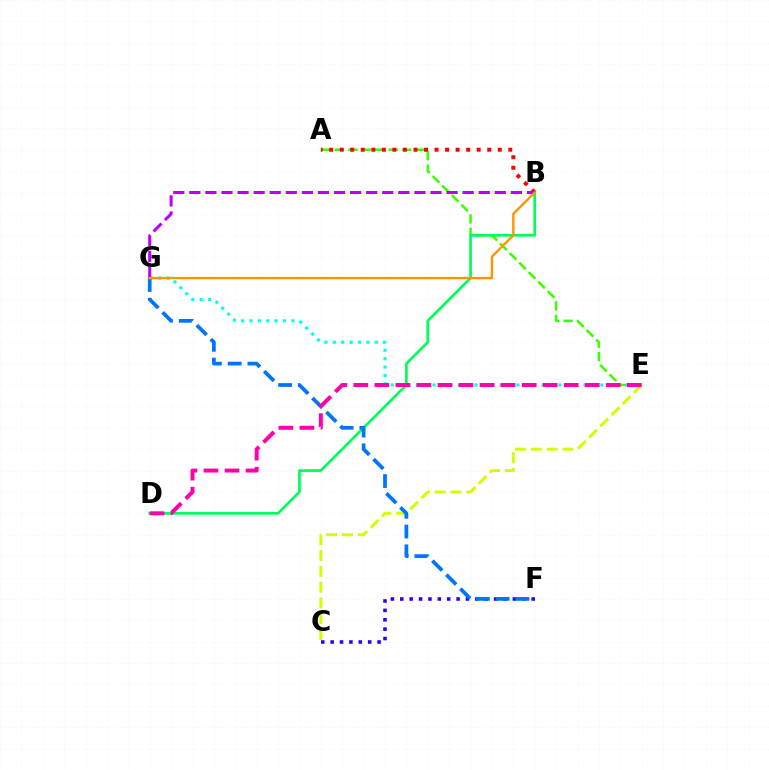{('A', 'E'): [{'color': '#3dff00', 'line_style': 'dashed', 'thickness': 1.83}], ('E', 'G'): [{'color': '#00fff6', 'line_style': 'dotted', 'thickness': 2.28}], ('C', 'F'): [{'color': '#2500ff', 'line_style': 'dotted', 'thickness': 2.55}], ('B', 'D'): [{'color': '#00ff5c', 'line_style': 'solid', 'thickness': 1.97}], ('A', 'B'): [{'color': '#ff0000', 'line_style': 'dotted', 'thickness': 2.86}], ('C', 'E'): [{'color': '#d1ff00', 'line_style': 'dashed', 'thickness': 2.15}], ('B', 'G'): [{'color': '#b900ff', 'line_style': 'dashed', 'thickness': 2.18}, {'color': '#ff9400', 'line_style': 'solid', 'thickness': 1.72}], ('F', 'G'): [{'color': '#0074ff', 'line_style': 'dashed', 'thickness': 2.69}], ('D', 'E'): [{'color': '#ff00ac', 'line_style': 'dashed', 'thickness': 2.86}]}